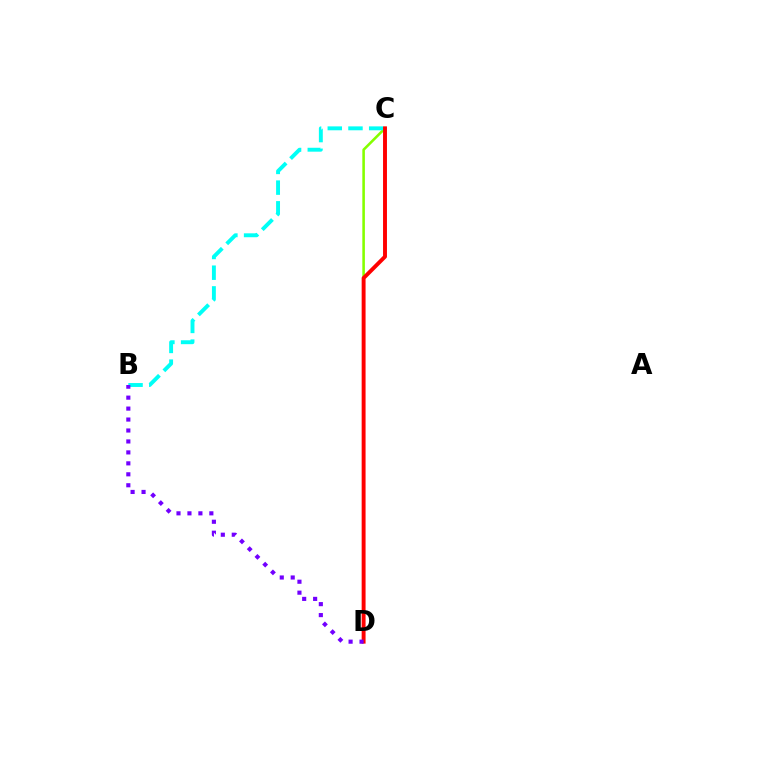{('C', 'D'): [{'color': '#84ff00', 'line_style': 'solid', 'thickness': 1.85}, {'color': '#ff0000', 'line_style': 'solid', 'thickness': 2.82}], ('B', 'C'): [{'color': '#00fff6', 'line_style': 'dashed', 'thickness': 2.81}], ('B', 'D'): [{'color': '#7200ff', 'line_style': 'dotted', 'thickness': 2.98}]}